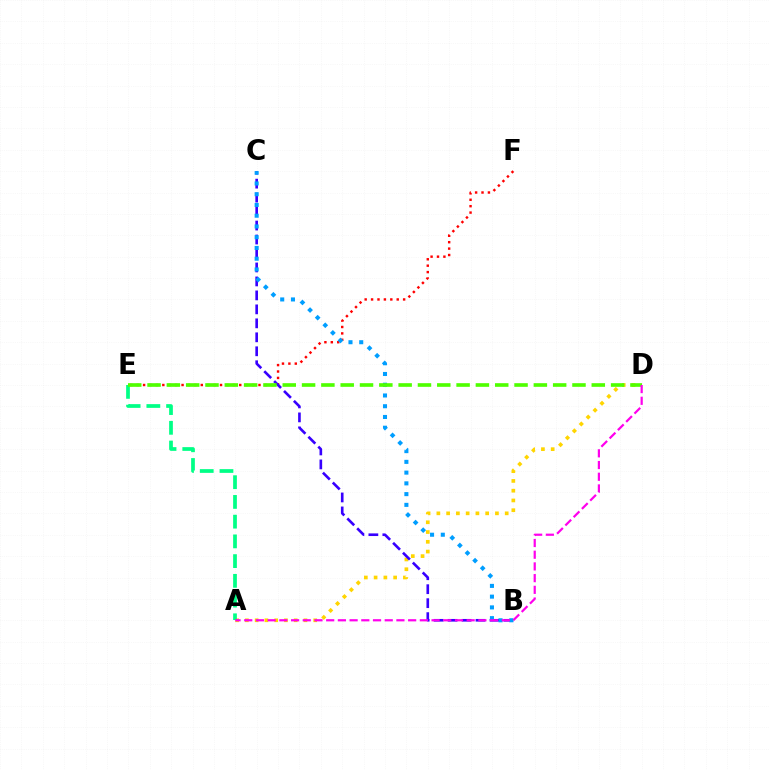{('A', 'D'): [{'color': '#ffd500', 'line_style': 'dotted', 'thickness': 2.65}, {'color': '#ff00ed', 'line_style': 'dashed', 'thickness': 1.59}], ('E', 'F'): [{'color': '#ff0000', 'line_style': 'dotted', 'thickness': 1.74}], ('B', 'C'): [{'color': '#3700ff', 'line_style': 'dashed', 'thickness': 1.9}, {'color': '#009eff', 'line_style': 'dotted', 'thickness': 2.92}], ('A', 'E'): [{'color': '#00ff86', 'line_style': 'dashed', 'thickness': 2.68}], ('D', 'E'): [{'color': '#4fff00', 'line_style': 'dashed', 'thickness': 2.62}]}